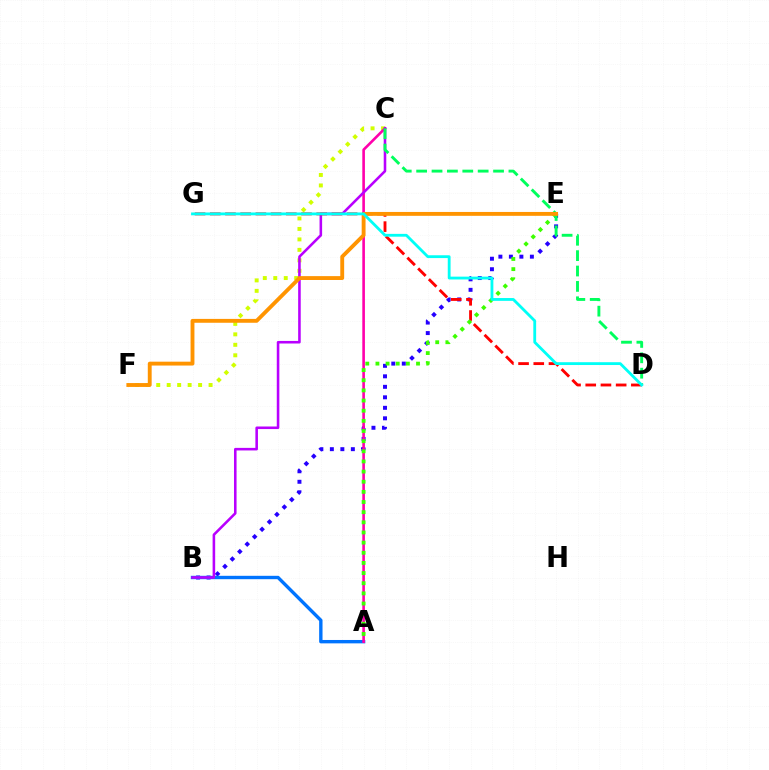{('B', 'E'): [{'color': '#2500ff', 'line_style': 'dotted', 'thickness': 2.85}], ('C', 'F'): [{'color': '#d1ff00', 'line_style': 'dotted', 'thickness': 2.84}], ('A', 'B'): [{'color': '#0074ff', 'line_style': 'solid', 'thickness': 2.43}], ('A', 'C'): [{'color': '#ff00ac', 'line_style': 'solid', 'thickness': 1.89}], ('B', 'C'): [{'color': '#b900ff', 'line_style': 'solid', 'thickness': 1.85}], ('D', 'G'): [{'color': '#ff0000', 'line_style': 'dashed', 'thickness': 2.07}, {'color': '#00fff6', 'line_style': 'solid', 'thickness': 2.03}], ('A', 'E'): [{'color': '#3dff00', 'line_style': 'dotted', 'thickness': 2.76}], ('C', 'D'): [{'color': '#00ff5c', 'line_style': 'dashed', 'thickness': 2.09}], ('E', 'F'): [{'color': '#ff9400', 'line_style': 'solid', 'thickness': 2.79}]}